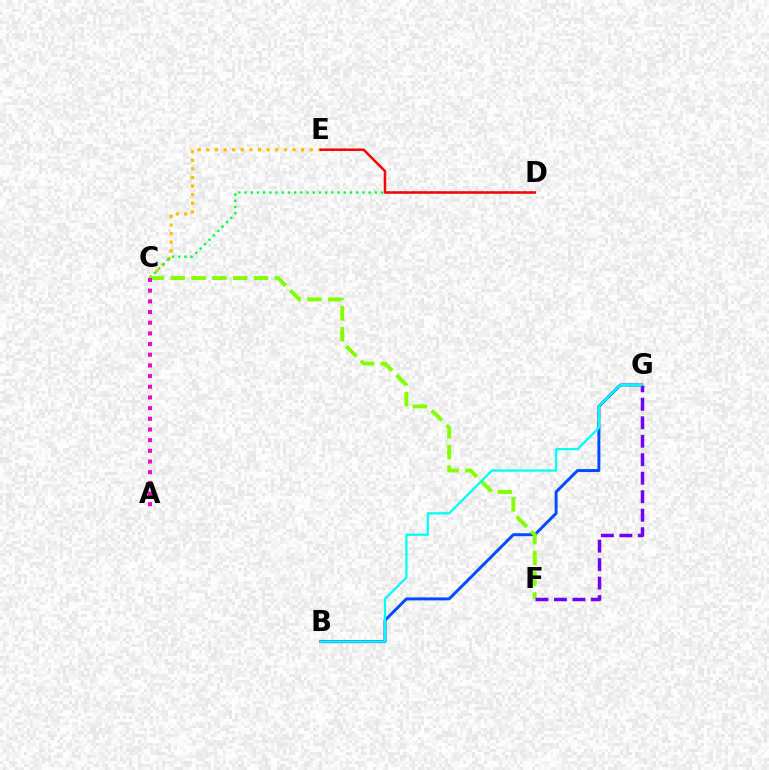{('C', 'E'): [{'color': '#ffbd00', 'line_style': 'dotted', 'thickness': 2.34}], ('B', 'G'): [{'color': '#004bff', 'line_style': 'solid', 'thickness': 2.12}, {'color': '#00fff6', 'line_style': 'solid', 'thickness': 1.62}], ('C', 'D'): [{'color': '#00ff39', 'line_style': 'dotted', 'thickness': 1.68}], ('C', 'F'): [{'color': '#84ff00', 'line_style': 'dashed', 'thickness': 2.83}], ('D', 'E'): [{'color': '#ff0000', 'line_style': 'solid', 'thickness': 1.81}], ('F', 'G'): [{'color': '#7200ff', 'line_style': 'dashed', 'thickness': 2.51}], ('A', 'C'): [{'color': '#ff00cf', 'line_style': 'dotted', 'thickness': 2.9}]}